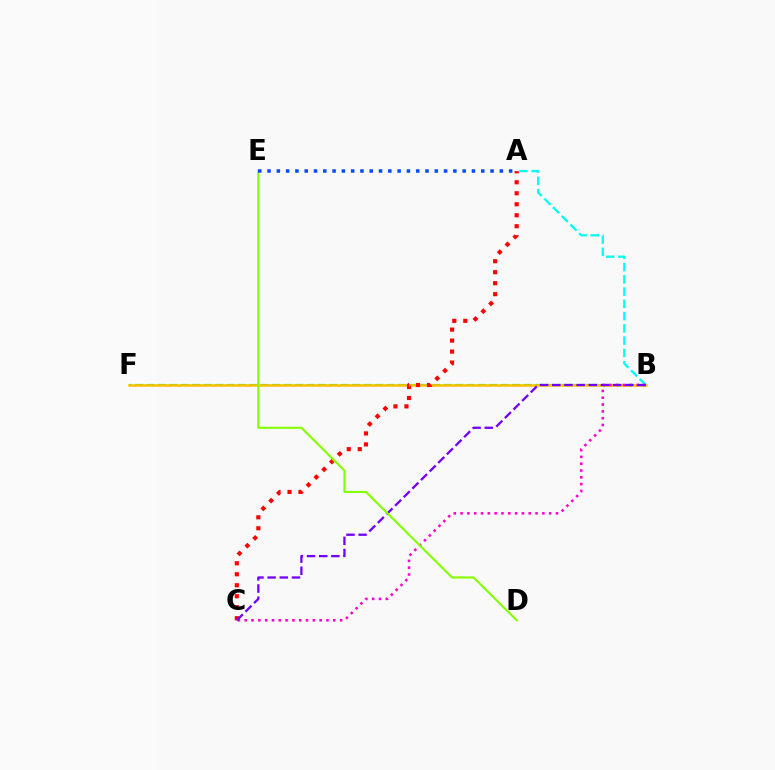{('B', 'F'): [{'color': '#00ff39', 'line_style': 'dashed', 'thickness': 1.55}, {'color': '#ffbd00', 'line_style': 'solid', 'thickness': 1.81}], ('A', 'B'): [{'color': '#00fff6', 'line_style': 'dashed', 'thickness': 1.67}], ('B', 'C'): [{'color': '#ff00cf', 'line_style': 'dotted', 'thickness': 1.85}, {'color': '#7200ff', 'line_style': 'dashed', 'thickness': 1.65}], ('A', 'C'): [{'color': '#ff0000', 'line_style': 'dotted', 'thickness': 2.98}], ('D', 'E'): [{'color': '#84ff00', 'line_style': 'solid', 'thickness': 1.52}], ('A', 'E'): [{'color': '#004bff', 'line_style': 'dotted', 'thickness': 2.52}]}